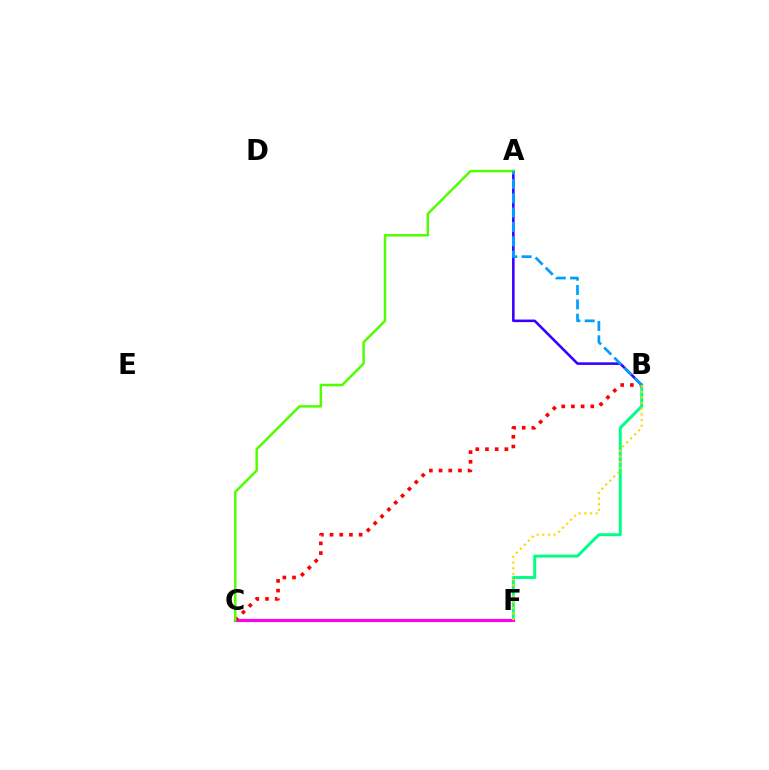{('A', 'B'): [{'color': '#3700ff', 'line_style': 'solid', 'thickness': 1.85}, {'color': '#009eff', 'line_style': 'dashed', 'thickness': 1.95}], ('B', 'F'): [{'color': '#00ff86', 'line_style': 'solid', 'thickness': 2.12}, {'color': '#ffd500', 'line_style': 'dotted', 'thickness': 1.54}], ('C', 'F'): [{'color': '#ff00ed', 'line_style': 'solid', 'thickness': 2.26}], ('B', 'C'): [{'color': '#ff0000', 'line_style': 'dotted', 'thickness': 2.63}], ('A', 'C'): [{'color': '#4fff00', 'line_style': 'solid', 'thickness': 1.79}]}